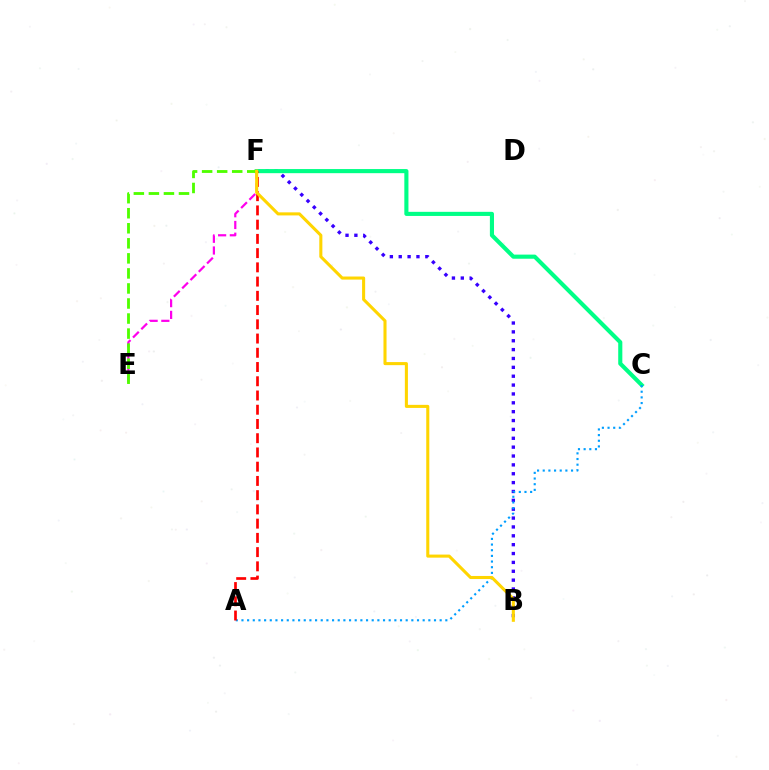{('B', 'F'): [{'color': '#3700ff', 'line_style': 'dotted', 'thickness': 2.41}, {'color': '#ffd500', 'line_style': 'solid', 'thickness': 2.21}], ('C', 'F'): [{'color': '#00ff86', 'line_style': 'solid', 'thickness': 2.96}], ('E', 'F'): [{'color': '#ff00ed', 'line_style': 'dashed', 'thickness': 1.59}, {'color': '#4fff00', 'line_style': 'dashed', 'thickness': 2.04}], ('A', 'C'): [{'color': '#009eff', 'line_style': 'dotted', 'thickness': 1.54}], ('A', 'F'): [{'color': '#ff0000', 'line_style': 'dashed', 'thickness': 1.93}]}